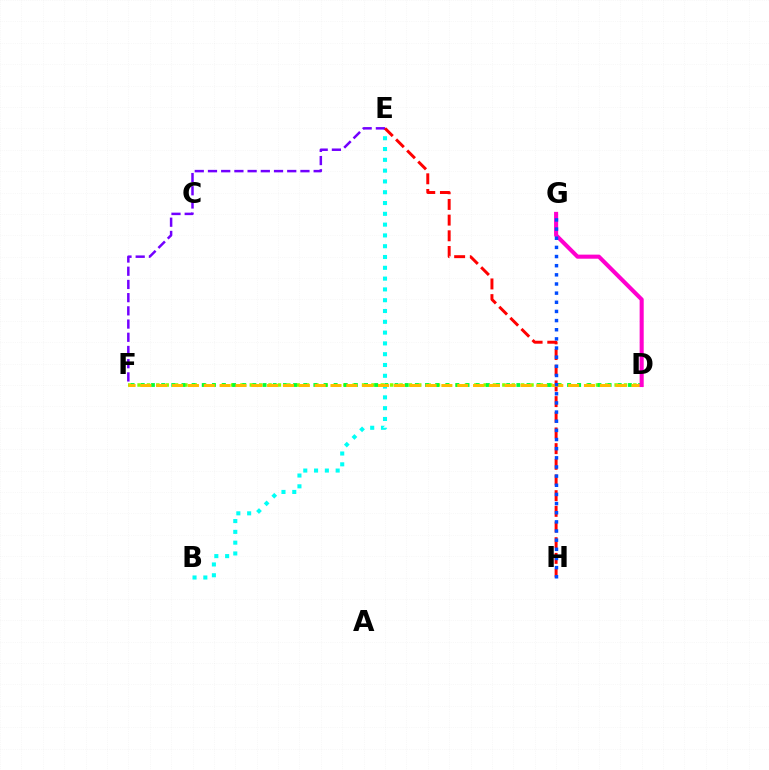{('D', 'F'): [{'color': '#84ff00', 'line_style': 'dotted', 'thickness': 2.54}, {'color': '#00ff39', 'line_style': 'dotted', 'thickness': 2.76}, {'color': '#ffbd00', 'line_style': 'dashed', 'thickness': 2.15}], ('B', 'E'): [{'color': '#00fff6', 'line_style': 'dotted', 'thickness': 2.93}], ('E', 'F'): [{'color': '#7200ff', 'line_style': 'dashed', 'thickness': 1.79}], ('E', 'H'): [{'color': '#ff0000', 'line_style': 'dashed', 'thickness': 2.13}], ('D', 'G'): [{'color': '#ff00cf', 'line_style': 'solid', 'thickness': 2.94}], ('G', 'H'): [{'color': '#004bff', 'line_style': 'dotted', 'thickness': 2.49}]}